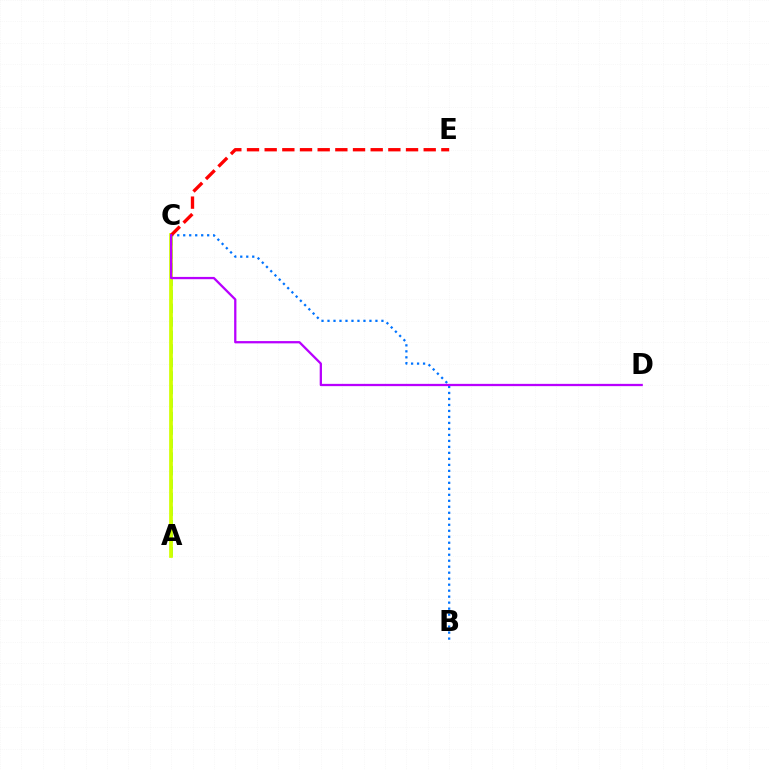{('B', 'C'): [{'color': '#0074ff', 'line_style': 'dotted', 'thickness': 1.63}], ('A', 'C'): [{'color': '#00ff5c', 'line_style': 'dashed', 'thickness': 1.84}, {'color': '#d1ff00', 'line_style': 'solid', 'thickness': 2.68}], ('C', 'E'): [{'color': '#ff0000', 'line_style': 'dashed', 'thickness': 2.4}], ('C', 'D'): [{'color': '#b900ff', 'line_style': 'solid', 'thickness': 1.64}]}